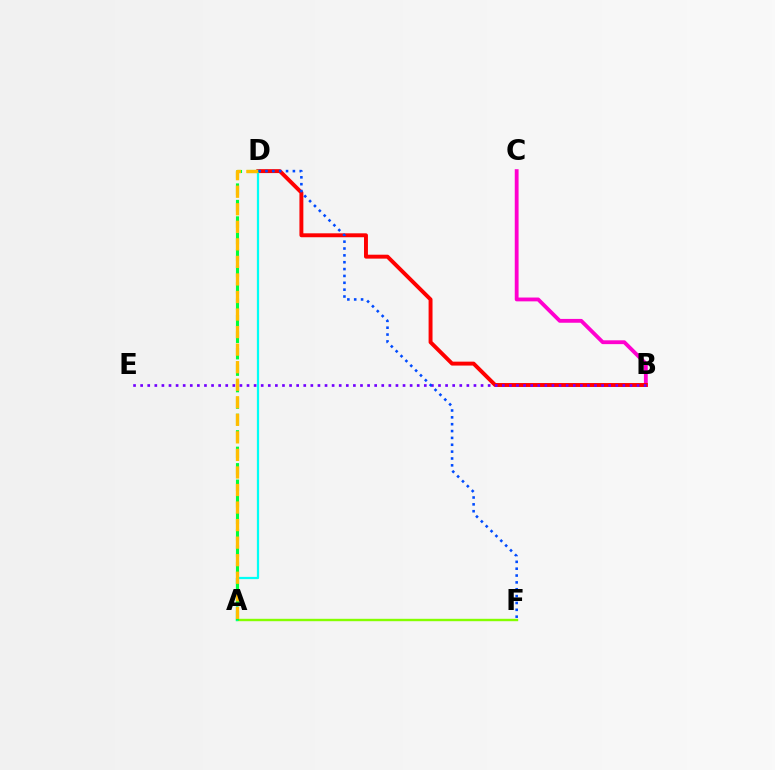{('B', 'C'): [{'color': '#ff00cf', 'line_style': 'solid', 'thickness': 2.76}], ('B', 'D'): [{'color': '#ff0000', 'line_style': 'solid', 'thickness': 2.83}], ('A', 'F'): [{'color': '#84ff00', 'line_style': 'solid', 'thickness': 1.73}], ('A', 'D'): [{'color': '#00fff6', 'line_style': 'solid', 'thickness': 1.61}, {'color': '#00ff39', 'line_style': 'dashed', 'thickness': 2.24}, {'color': '#ffbd00', 'line_style': 'dashed', 'thickness': 2.38}], ('B', 'E'): [{'color': '#7200ff', 'line_style': 'dotted', 'thickness': 1.93}], ('D', 'F'): [{'color': '#004bff', 'line_style': 'dotted', 'thickness': 1.86}]}